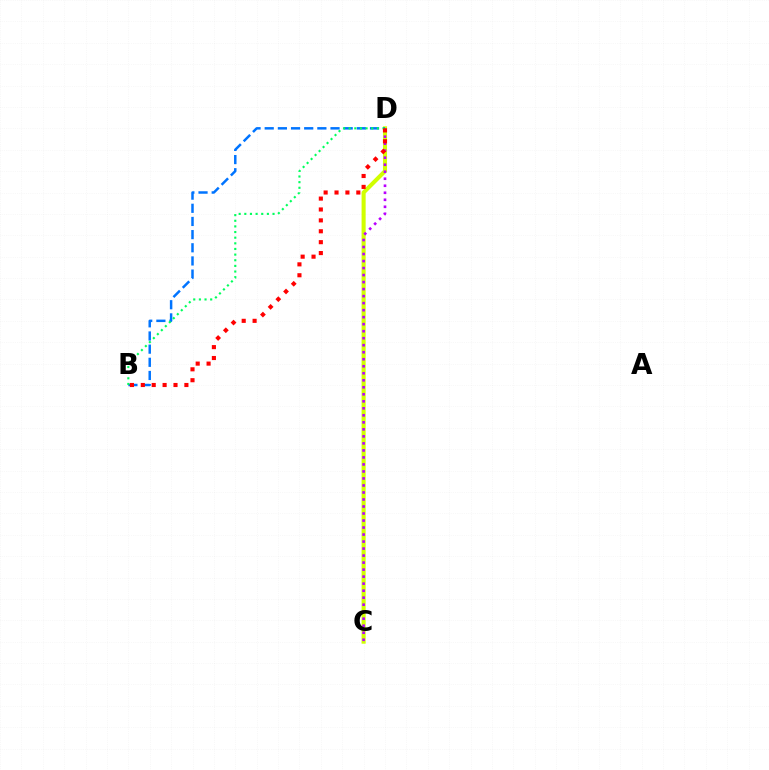{('C', 'D'): [{'color': '#d1ff00', 'line_style': 'solid', 'thickness': 2.93}, {'color': '#b900ff', 'line_style': 'dotted', 'thickness': 1.91}], ('B', 'D'): [{'color': '#0074ff', 'line_style': 'dashed', 'thickness': 1.79}, {'color': '#00ff5c', 'line_style': 'dotted', 'thickness': 1.53}, {'color': '#ff0000', 'line_style': 'dotted', 'thickness': 2.96}]}